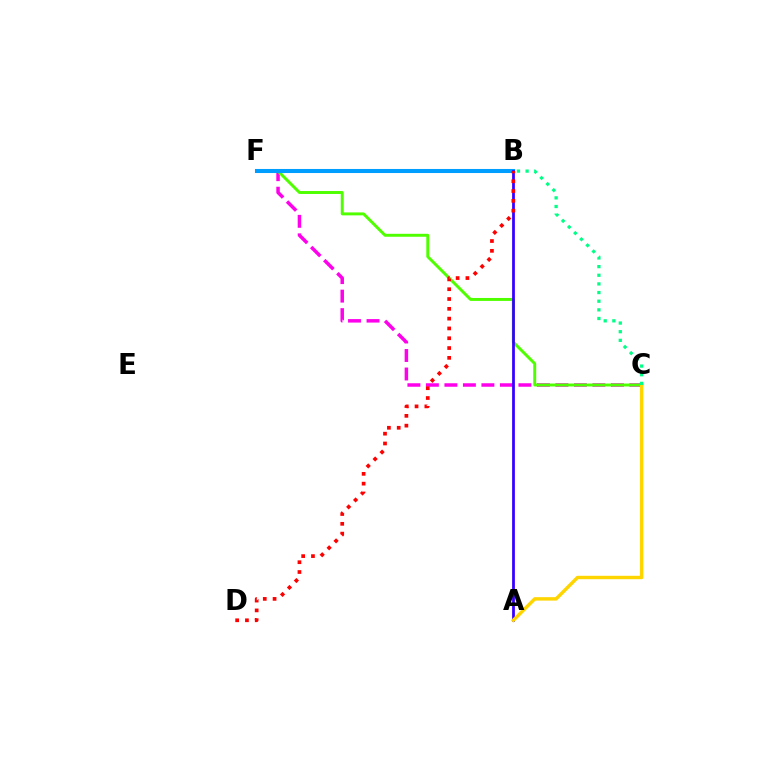{('C', 'F'): [{'color': '#ff00ed', 'line_style': 'dashed', 'thickness': 2.51}, {'color': '#4fff00', 'line_style': 'solid', 'thickness': 2.12}], ('B', 'F'): [{'color': '#009eff', 'line_style': 'solid', 'thickness': 2.92}], ('A', 'B'): [{'color': '#3700ff', 'line_style': 'solid', 'thickness': 1.99}], ('B', 'D'): [{'color': '#ff0000', 'line_style': 'dotted', 'thickness': 2.66}], ('A', 'C'): [{'color': '#ffd500', 'line_style': 'solid', 'thickness': 2.47}], ('B', 'C'): [{'color': '#00ff86', 'line_style': 'dotted', 'thickness': 2.35}]}